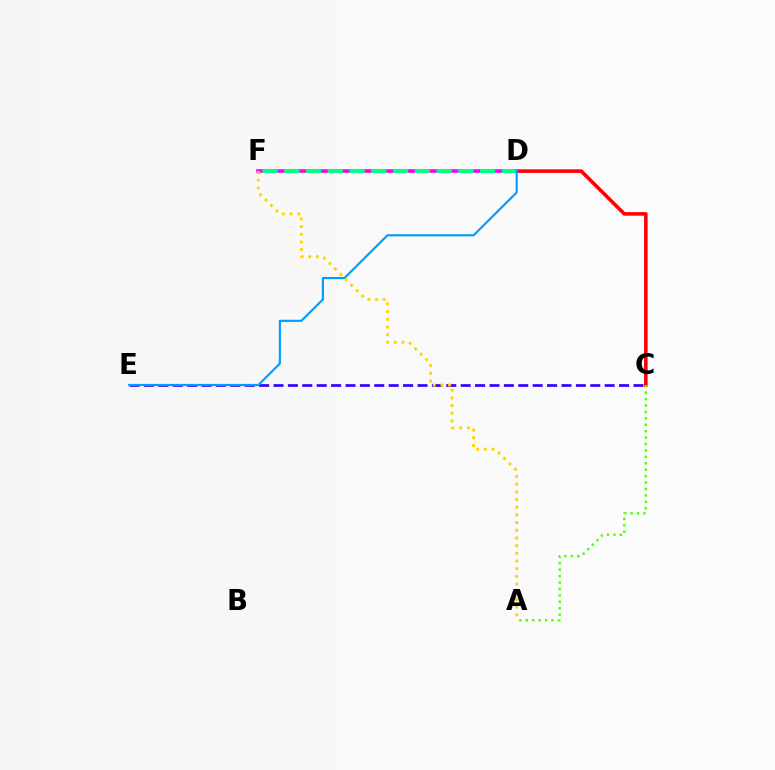{('C', 'D'): [{'color': '#ff0000', 'line_style': 'solid', 'thickness': 2.58}], ('C', 'E'): [{'color': '#3700ff', 'line_style': 'dashed', 'thickness': 1.96}], ('D', 'F'): [{'color': '#ff00ed', 'line_style': 'solid', 'thickness': 2.61}, {'color': '#00ff86', 'line_style': 'dashed', 'thickness': 2.96}], ('A', 'C'): [{'color': '#4fff00', 'line_style': 'dotted', 'thickness': 1.75}], ('D', 'E'): [{'color': '#009eff', 'line_style': 'solid', 'thickness': 1.56}], ('A', 'F'): [{'color': '#ffd500', 'line_style': 'dotted', 'thickness': 2.09}]}